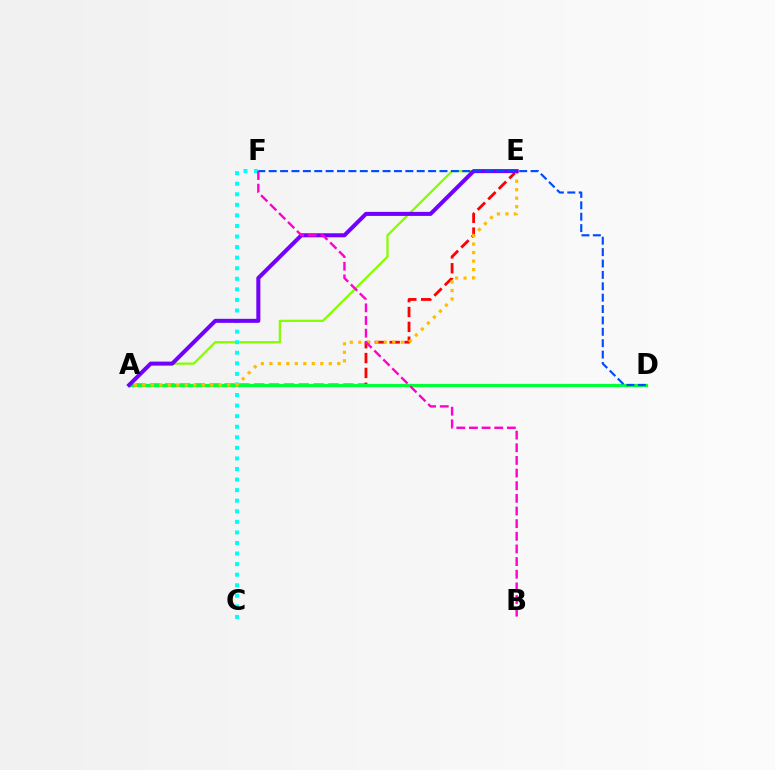{('A', 'E'): [{'color': '#84ff00', 'line_style': 'solid', 'thickness': 1.62}, {'color': '#ff0000', 'line_style': 'dashed', 'thickness': 2.02}, {'color': '#ffbd00', 'line_style': 'dotted', 'thickness': 2.31}, {'color': '#7200ff', 'line_style': 'solid', 'thickness': 2.9}], ('C', 'F'): [{'color': '#00fff6', 'line_style': 'dotted', 'thickness': 2.87}], ('A', 'D'): [{'color': '#00ff39', 'line_style': 'solid', 'thickness': 2.34}], ('B', 'F'): [{'color': '#ff00cf', 'line_style': 'dashed', 'thickness': 1.72}], ('D', 'F'): [{'color': '#004bff', 'line_style': 'dashed', 'thickness': 1.55}]}